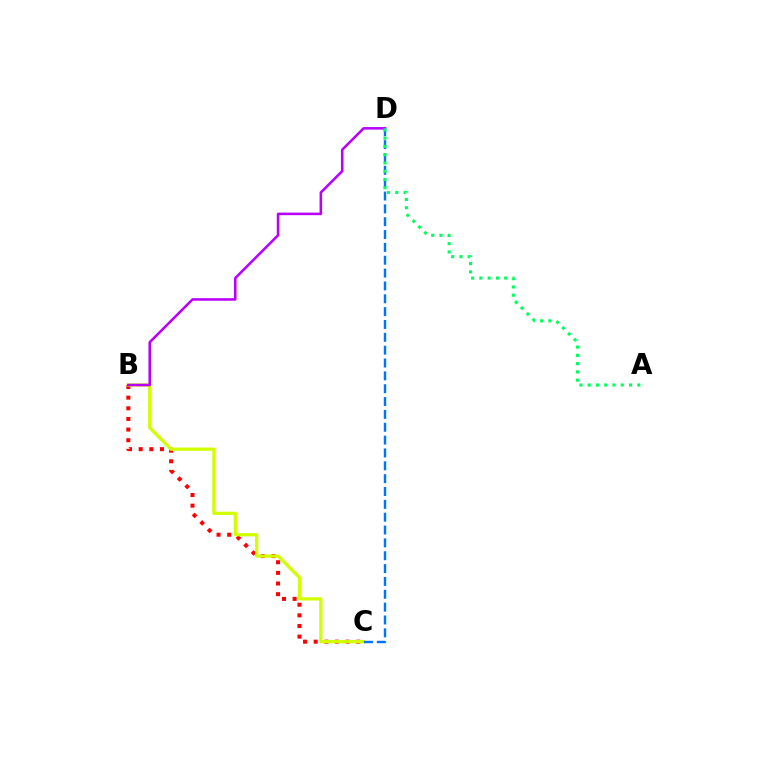{('B', 'C'): [{'color': '#ff0000', 'line_style': 'dotted', 'thickness': 2.89}, {'color': '#d1ff00', 'line_style': 'solid', 'thickness': 2.34}], ('B', 'D'): [{'color': '#b900ff', 'line_style': 'solid', 'thickness': 1.85}], ('C', 'D'): [{'color': '#0074ff', 'line_style': 'dashed', 'thickness': 1.75}], ('A', 'D'): [{'color': '#00ff5c', 'line_style': 'dotted', 'thickness': 2.25}]}